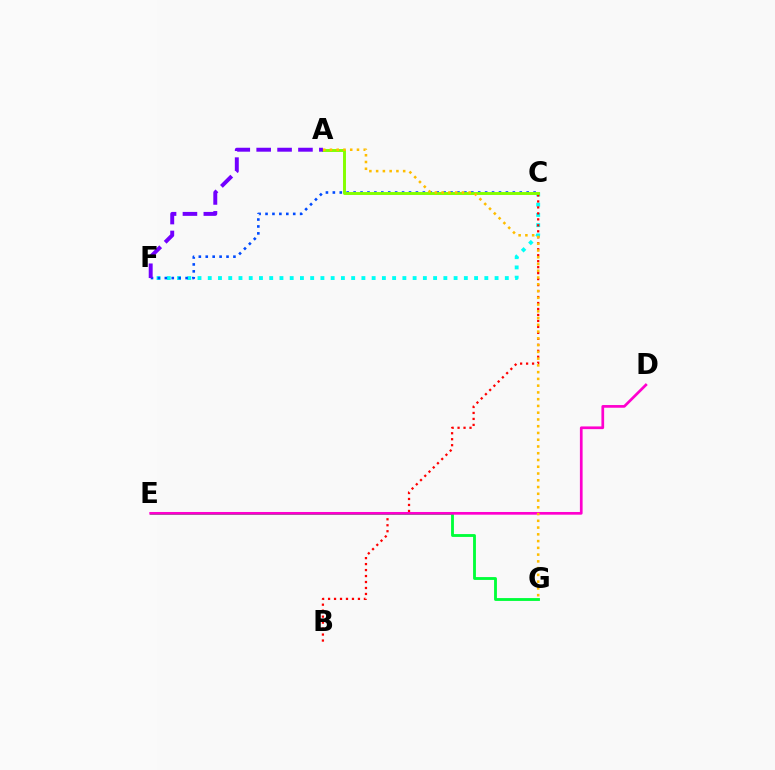{('C', 'F'): [{'color': '#00fff6', 'line_style': 'dotted', 'thickness': 2.78}, {'color': '#004bff', 'line_style': 'dotted', 'thickness': 1.88}], ('B', 'C'): [{'color': '#ff0000', 'line_style': 'dotted', 'thickness': 1.62}], ('E', 'G'): [{'color': '#00ff39', 'line_style': 'solid', 'thickness': 2.05}], ('A', 'C'): [{'color': '#84ff00', 'line_style': 'solid', 'thickness': 2.11}], ('D', 'E'): [{'color': '#ff00cf', 'line_style': 'solid', 'thickness': 1.94}], ('A', 'G'): [{'color': '#ffbd00', 'line_style': 'dotted', 'thickness': 1.84}], ('A', 'F'): [{'color': '#7200ff', 'line_style': 'dashed', 'thickness': 2.84}]}